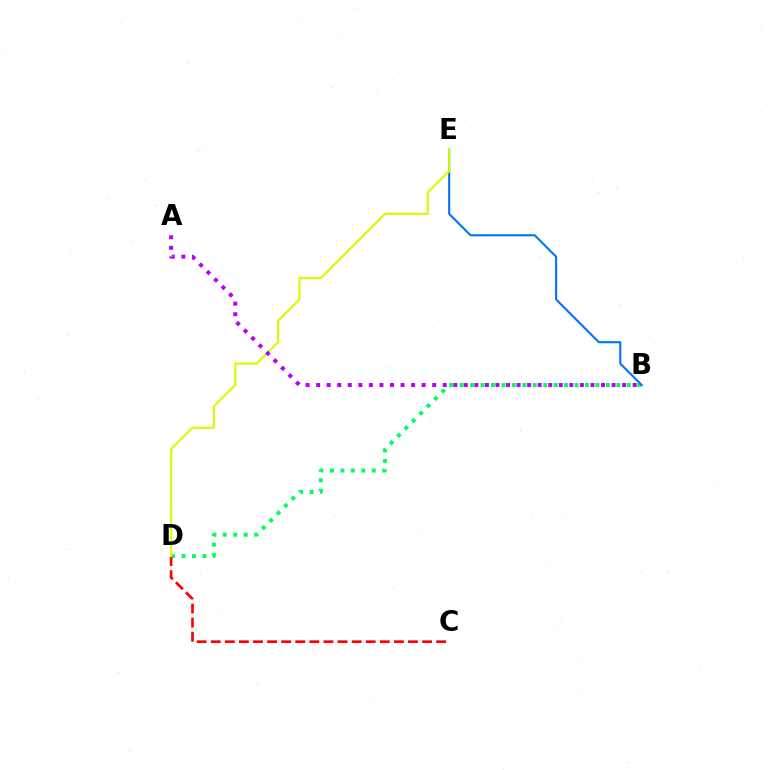{('B', 'D'): [{'color': '#00ff5c', 'line_style': 'dotted', 'thickness': 2.84}], ('B', 'E'): [{'color': '#0074ff', 'line_style': 'solid', 'thickness': 1.52}], ('C', 'D'): [{'color': '#ff0000', 'line_style': 'dashed', 'thickness': 1.91}], ('D', 'E'): [{'color': '#d1ff00', 'line_style': 'solid', 'thickness': 1.51}], ('A', 'B'): [{'color': '#b900ff', 'line_style': 'dotted', 'thickness': 2.87}]}